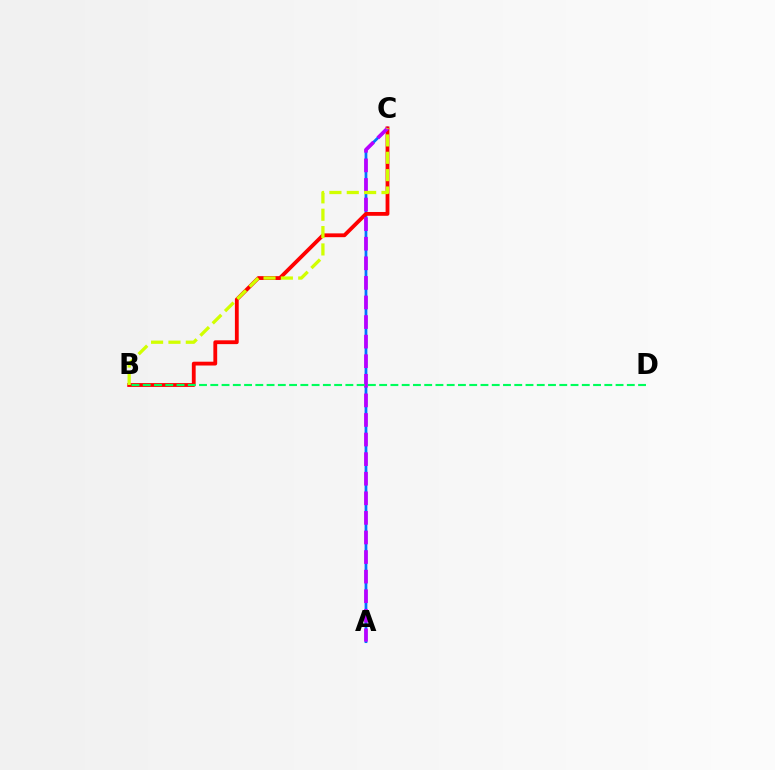{('A', 'C'): [{'color': '#0074ff', 'line_style': 'solid', 'thickness': 1.98}, {'color': '#b900ff', 'line_style': 'dashed', 'thickness': 2.66}], ('B', 'C'): [{'color': '#ff0000', 'line_style': 'solid', 'thickness': 2.75}, {'color': '#d1ff00', 'line_style': 'dashed', 'thickness': 2.36}], ('B', 'D'): [{'color': '#00ff5c', 'line_style': 'dashed', 'thickness': 1.53}]}